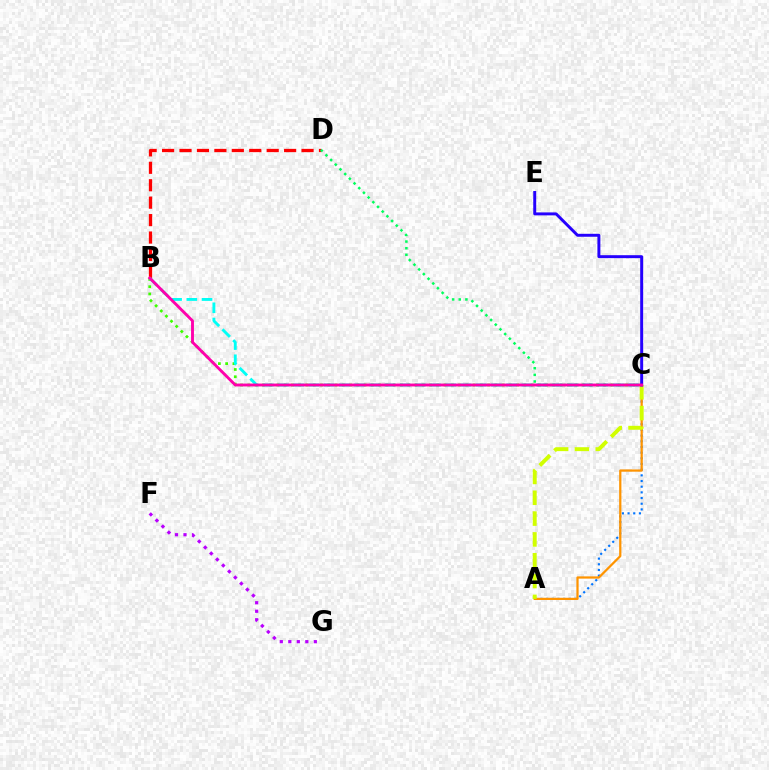{('A', 'C'): [{'color': '#0074ff', 'line_style': 'dotted', 'thickness': 1.54}, {'color': '#ff9400', 'line_style': 'solid', 'thickness': 1.61}, {'color': '#d1ff00', 'line_style': 'dashed', 'thickness': 2.83}], ('B', 'D'): [{'color': '#ff0000', 'line_style': 'dashed', 'thickness': 2.37}], ('F', 'G'): [{'color': '#b900ff', 'line_style': 'dotted', 'thickness': 2.31}], ('B', 'C'): [{'color': '#3dff00', 'line_style': 'dotted', 'thickness': 1.97}, {'color': '#00fff6', 'line_style': 'dashed', 'thickness': 2.07}, {'color': '#ff00ac', 'line_style': 'solid', 'thickness': 2.08}], ('C', 'D'): [{'color': '#00ff5c', 'line_style': 'dotted', 'thickness': 1.8}], ('C', 'E'): [{'color': '#2500ff', 'line_style': 'solid', 'thickness': 2.13}]}